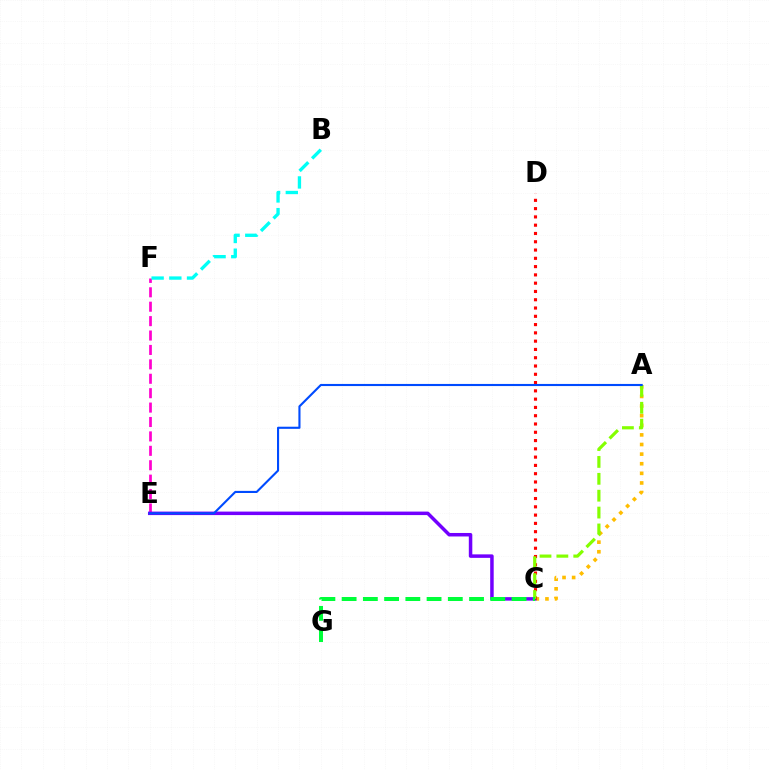{('E', 'F'): [{'color': '#ff00cf', 'line_style': 'dashed', 'thickness': 1.96}], ('A', 'C'): [{'color': '#ffbd00', 'line_style': 'dotted', 'thickness': 2.61}, {'color': '#84ff00', 'line_style': 'dashed', 'thickness': 2.29}], ('B', 'F'): [{'color': '#00fff6', 'line_style': 'dashed', 'thickness': 2.4}], ('C', 'E'): [{'color': '#7200ff', 'line_style': 'solid', 'thickness': 2.52}], ('C', 'D'): [{'color': '#ff0000', 'line_style': 'dotted', 'thickness': 2.25}], ('C', 'G'): [{'color': '#00ff39', 'line_style': 'dashed', 'thickness': 2.88}], ('A', 'E'): [{'color': '#004bff', 'line_style': 'solid', 'thickness': 1.52}]}